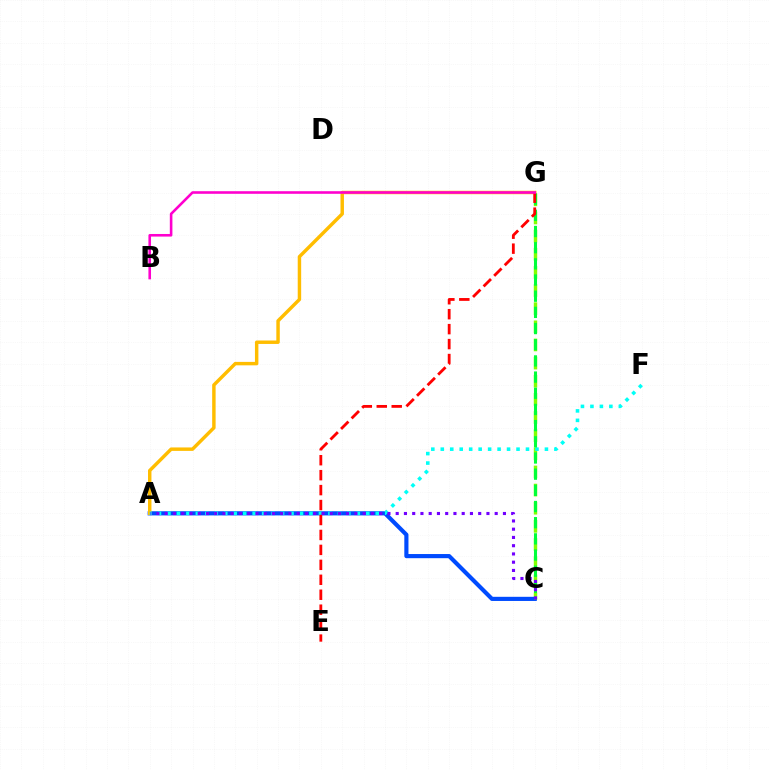{('C', 'G'): [{'color': '#84ff00', 'line_style': 'dashed', 'thickness': 2.46}, {'color': '#00ff39', 'line_style': 'dashed', 'thickness': 2.2}], ('A', 'C'): [{'color': '#004bff', 'line_style': 'solid', 'thickness': 2.99}, {'color': '#7200ff', 'line_style': 'dotted', 'thickness': 2.24}], ('A', 'G'): [{'color': '#ffbd00', 'line_style': 'solid', 'thickness': 2.48}], ('A', 'F'): [{'color': '#00fff6', 'line_style': 'dotted', 'thickness': 2.57}], ('E', 'G'): [{'color': '#ff0000', 'line_style': 'dashed', 'thickness': 2.03}], ('B', 'G'): [{'color': '#ff00cf', 'line_style': 'solid', 'thickness': 1.87}]}